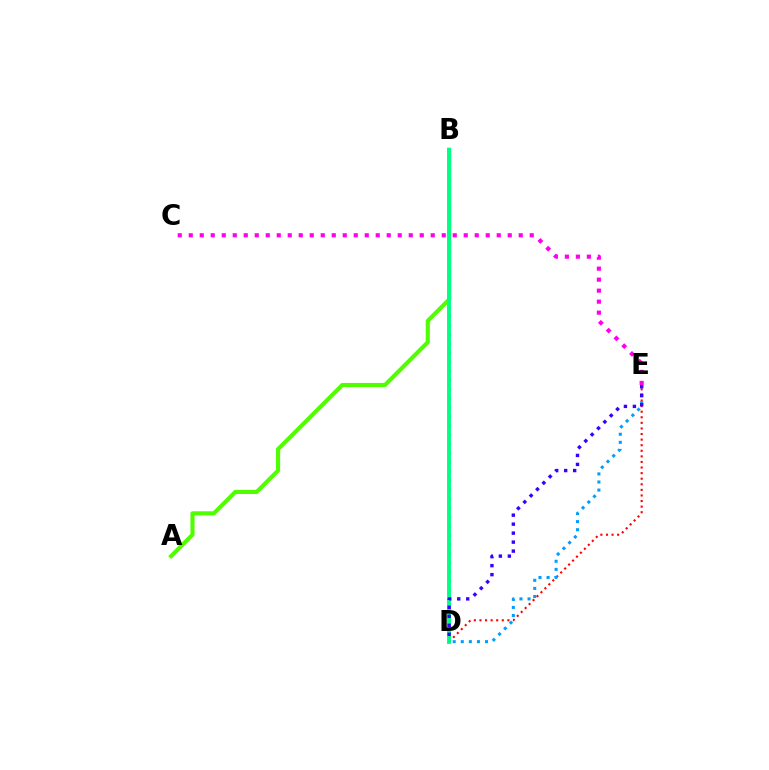{('C', 'E'): [{'color': '#ff00ed', 'line_style': 'dotted', 'thickness': 2.99}], ('A', 'B'): [{'color': '#4fff00', 'line_style': 'solid', 'thickness': 2.96}], ('D', 'E'): [{'color': '#ff0000', 'line_style': 'dotted', 'thickness': 1.52}, {'color': '#009eff', 'line_style': 'dotted', 'thickness': 2.2}, {'color': '#3700ff', 'line_style': 'dotted', 'thickness': 2.44}], ('B', 'D'): [{'color': '#ffd500', 'line_style': 'dotted', 'thickness': 2.48}, {'color': '#00ff86', 'line_style': 'solid', 'thickness': 2.81}]}